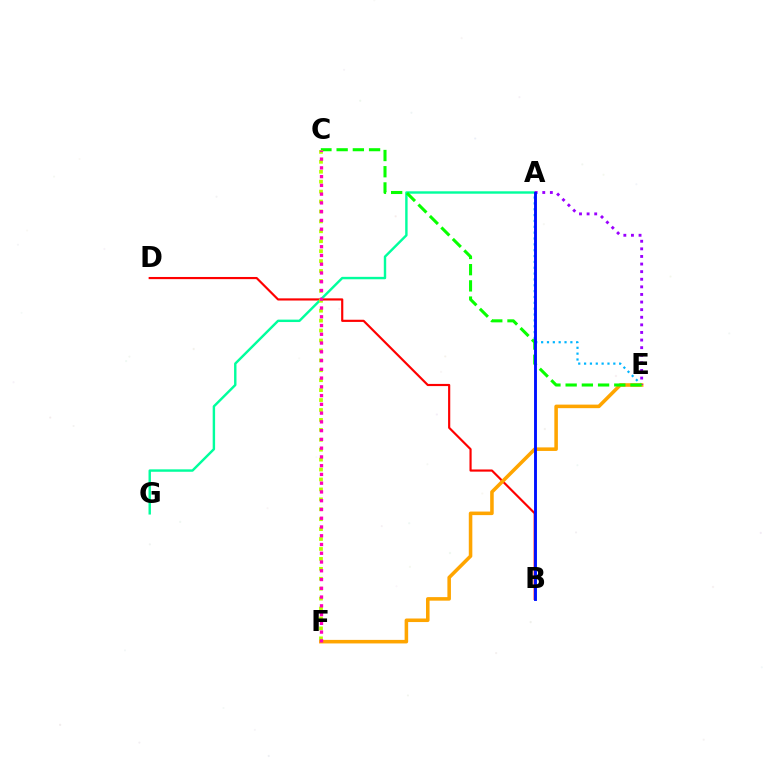{('A', 'E'): [{'color': '#00b5ff', 'line_style': 'dotted', 'thickness': 1.59}, {'color': '#9b00ff', 'line_style': 'dotted', 'thickness': 2.06}], ('B', 'D'): [{'color': '#ff0000', 'line_style': 'solid', 'thickness': 1.56}], ('E', 'F'): [{'color': '#ffa500', 'line_style': 'solid', 'thickness': 2.56}], ('A', 'G'): [{'color': '#00ff9d', 'line_style': 'solid', 'thickness': 1.74}], ('C', 'E'): [{'color': '#08ff00', 'line_style': 'dashed', 'thickness': 2.2}], ('C', 'F'): [{'color': '#b3ff00', 'line_style': 'dotted', 'thickness': 2.7}, {'color': '#ff00bd', 'line_style': 'dotted', 'thickness': 2.38}], ('A', 'B'): [{'color': '#0010ff', 'line_style': 'solid', 'thickness': 2.09}]}